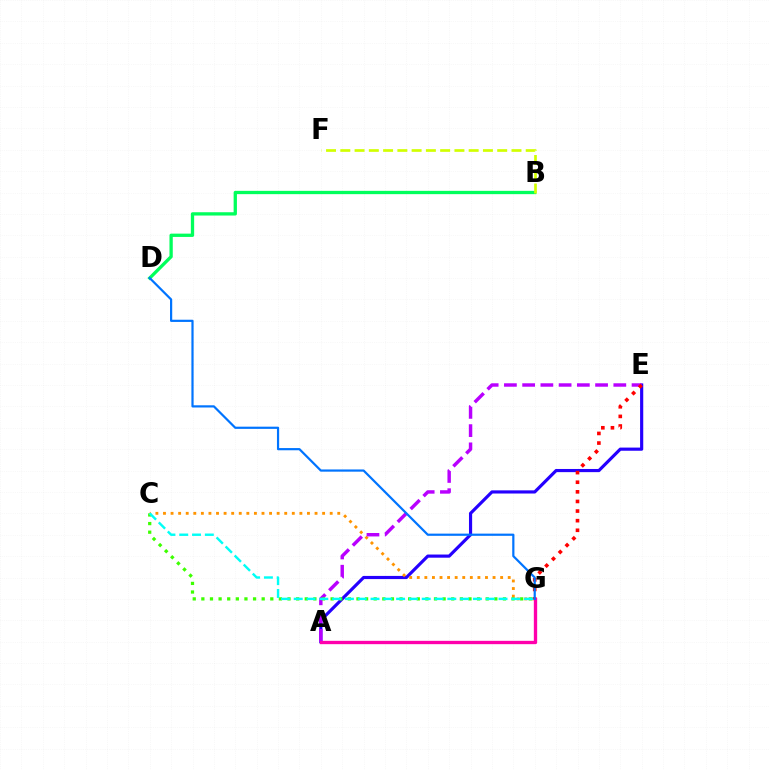{('B', 'D'): [{'color': '#00ff5c', 'line_style': 'solid', 'thickness': 2.38}], ('A', 'E'): [{'color': '#2500ff', 'line_style': 'solid', 'thickness': 2.28}, {'color': '#b900ff', 'line_style': 'dashed', 'thickness': 2.48}], ('C', 'G'): [{'color': '#ff9400', 'line_style': 'dotted', 'thickness': 2.06}, {'color': '#3dff00', 'line_style': 'dotted', 'thickness': 2.34}, {'color': '#00fff6', 'line_style': 'dashed', 'thickness': 1.74}], ('E', 'G'): [{'color': '#ff0000', 'line_style': 'dotted', 'thickness': 2.61}], ('A', 'G'): [{'color': '#ff00ac', 'line_style': 'solid', 'thickness': 2.4}], ('D', 'G'): [{'color': '#0074ff', 'line_style': 'solid', 'thickness': 1.59}], ('B', 'F'): [{'color': '#d1ff00', 'line_style': 'dashed', 'thickness': 1.94}]}